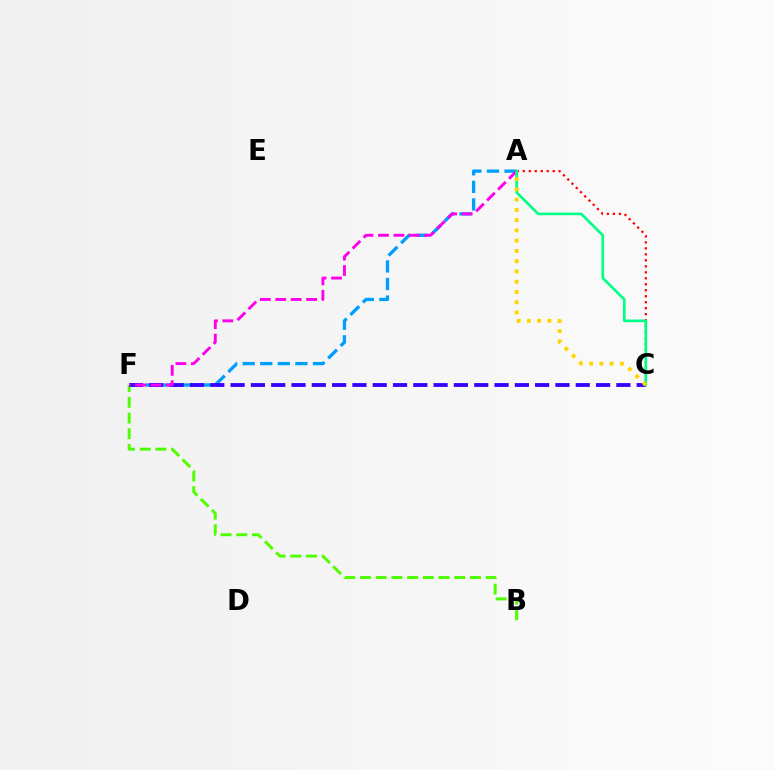{('B', 'F'): [{'color': '#4fff00', 'line_style': 'dashed', 'thickness': 2.13}], ('A', 'F'): [{'color': '#009eff', 'line_style': 'dashed', 'thickness': 2.39}, {'color': '#ff00ed', 'line_style': 'dashed', 'thickness': 2.1}], ('C', 'F'): [{'color': '#3700ff', 'line_style': 'dashed', 'thickness': 2.76}], ('A', 'C'): [{'color': '#ff0000', 'line_style': 'dotted', 'thickness': 1.63}, {'color': '#00ff86', 'line_style': 'solid', 'thickness': 1.91}, {'color': '#ffd500', 'line_style': 'dotted', 'thickness': 2.79}]}